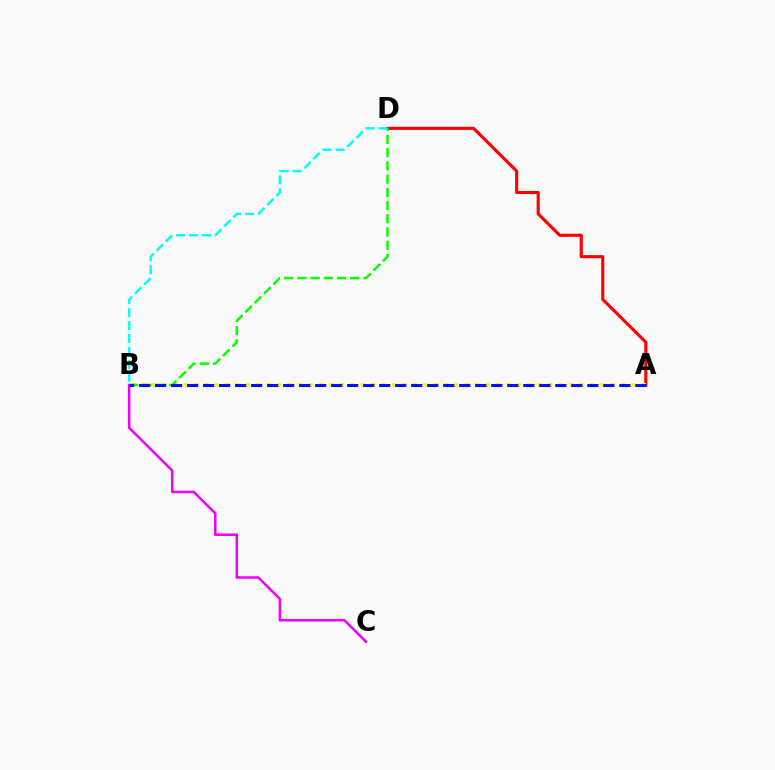{('A', 'D'): [{'color': '#ff0000', 'line_style': 'solid', 'thickness': 2.24}], ('A', 'B'): [{'color': '#fcf500', 'line_style': 'dotted', 'thickness': 2.83}, {'color': '#0010ff', 'line_style': 'dashed', 'thickness': 2.17}], ('B', 'C'): [{'color': '#ee00ff', 'line_style': 'solid', 'thickness': 1.81}], ('B', 'D'): [{'color': '#08ff00', 'line_style': 'dashed', 'thickness': 1.8}, {'color': '#00fff6', 'line_style': 'dashed', 'thickness': 1.76}]}